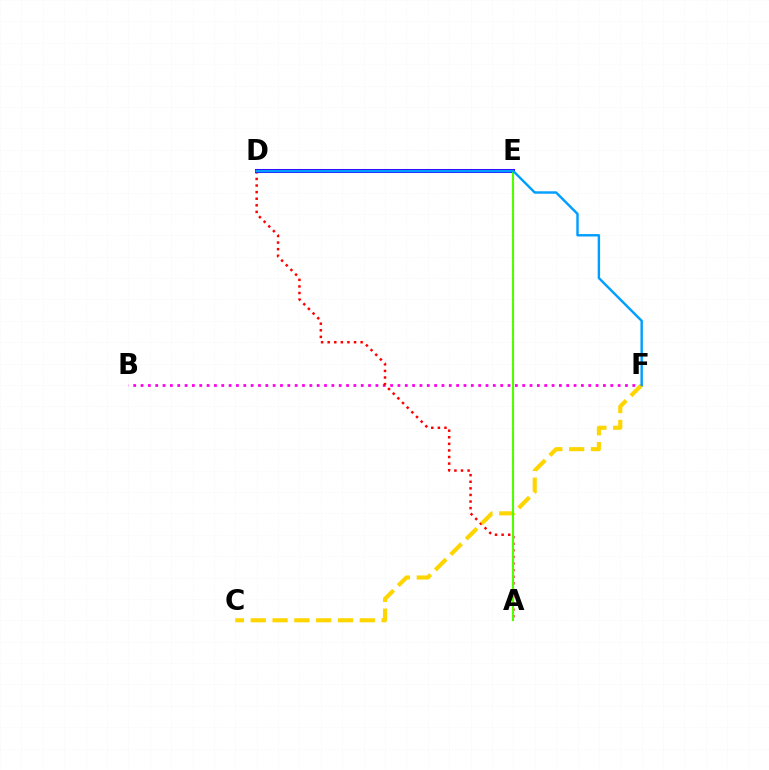{('B', 'F'): [{'color': '#ff00ed', 'line_style': 'dotted', 'thickness': 1.99}], ('A', 'D'): [{'color': '#ff0000', 'line_style': 'dotted', 'thickness': 1.79}], ('D', 'E'): [{'color': '#00ff86', 'line_style': 'dashed', 'thickness': 2.67}, {'color': '#3700ff', 'line_style': 'solid', 'thickness': 2.91}], ('C', 'F'): [{'color': '#ffd500', 'line_style': 'dashed', 'thickness': 2.96}], ('A', 'E'): [{'color': '#4fff00', 'line_style': 'solid', 'thickness': 1.52}], ('D', 'F'): [{'color': '#009eff', 'line_style': 'solid', 'thickness': 1.74}]}